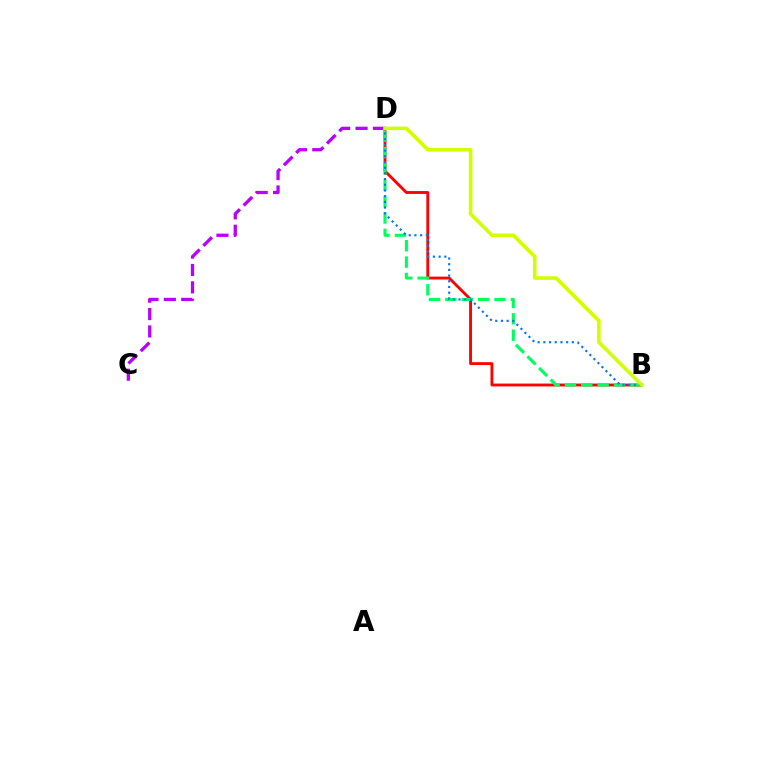{('B', 'D'): [{'color': '#ff0000', 'line_style': 'solid', 'thickness': 2.06}, {'color': '#00ff5c', 'line_style': 'dashed', 'thickness': 2.22}, {'color': '#0074ff', 'line_style': 'dotted', 'thickness': 1.55}, {'color': '#d1ff00', 'line_style': 'solid', 'thickness': 2.57}], ('C', 'D'): [{'color': '#b900ff', 'line_style': 'dashed', 'thickness': 2.36}]}